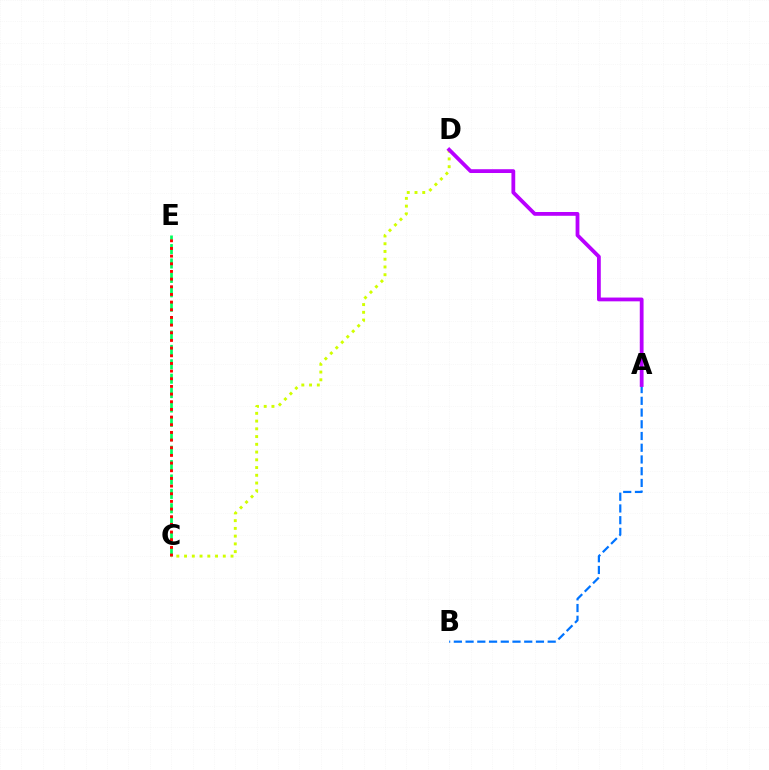{('C', 'E'): [{'color': '#00ff5c', 'line_style': 'dashed', 'thickness': 1.96}, {'color': '#ff0000', 'line_style': 'dotted', 'thickness': 2.08}], ('A', 'B'): [{'color': '#0074ff', 'line_style': 'dashed', 'thickness': 1.59}], ('C', 'D'): [{'color': '#d1ff00', 'line_style': 'dotted', 'thickness': 2.1}], ('A', 'D'): [{'color': '#b900ff', 'line_style': 'solid', 'thickness': 2.73}]}